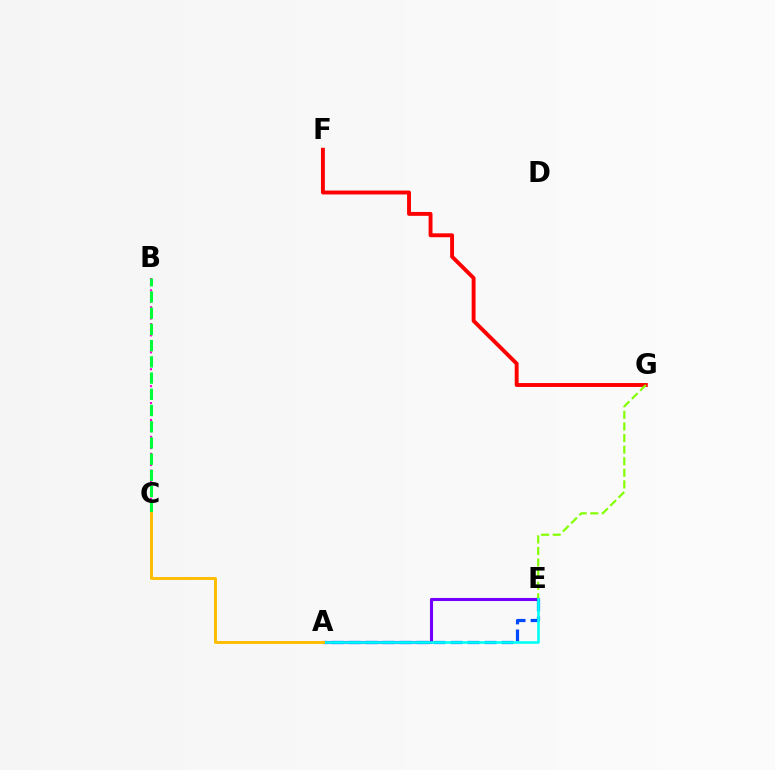{('A', 'E'): [{'color': '#7200ff', 'line_style': 'solid', 'thickness': 2.22}, {'color': '#004bff', 'line_style': 'dashed', 'thickness': 2.31}, {'color': '#00fff6', 'line_style': 'solid', 'thickness': 1.86}], ('B', 'C'): [{'color': '#ff00cf', 'line_style': 'dotted', 'thickness': 1.53}, {'color': '#00ff39', 'line_style': 'dashed', 'thickness': 2.2}], ('F', 'G'): [{'color': '#ff0000', 'line_style': 'solid', 'thickness': 2.81}], ('E', 'G'): [{'color': '#84ff00', 'line_style': 'dashed', 'thickness': 1.57}], ('A', 'C'): [{'color': '#ffbd00', 'line_style': 'solid', 'thickness': 2.11}]}